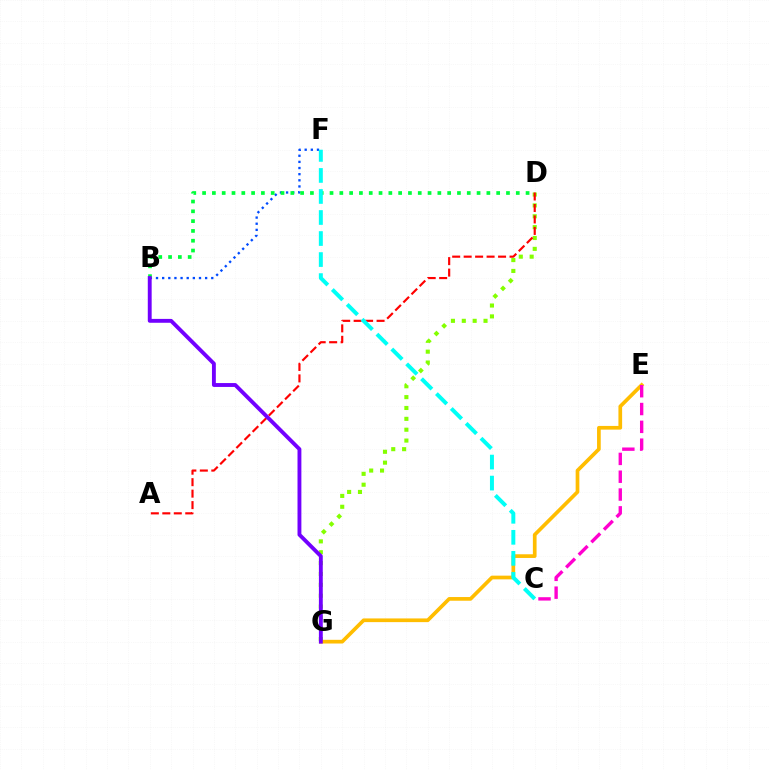{('B', 'F'): [{'color': '#004bff', 'line_style': 'dotted', 'thickness': 1.67}], ('B', 'D'): [{'color': '#00ff39', 'line_style': 'dotted', 'thickness': 2.66}], ('D', 'G'): [{'color': '#84ff00', 'line_style': 'dotted', 'thickness': 2.95}], ('E', 'G'): [{'color': '#ffbd00', 'line_style': 'solid', 'thickness': 2.66}], ('A', 'D'): [{'color': '#ff0000', 'line_style': 'dashed', 'thickness': 1.56}], ('C', 'F'): [{'color': '#00fff6', 'line_style': 'dashed', 'thickness': 2.86}], ('B', 'G'): [{'color': '#7200ff', 'line_style': 'solid', 'thickness': 2.79}], ('C', 'E'): [{'color': '#ff00cf', 'line_style': 'dashed', 'thickness': 2.42}]}